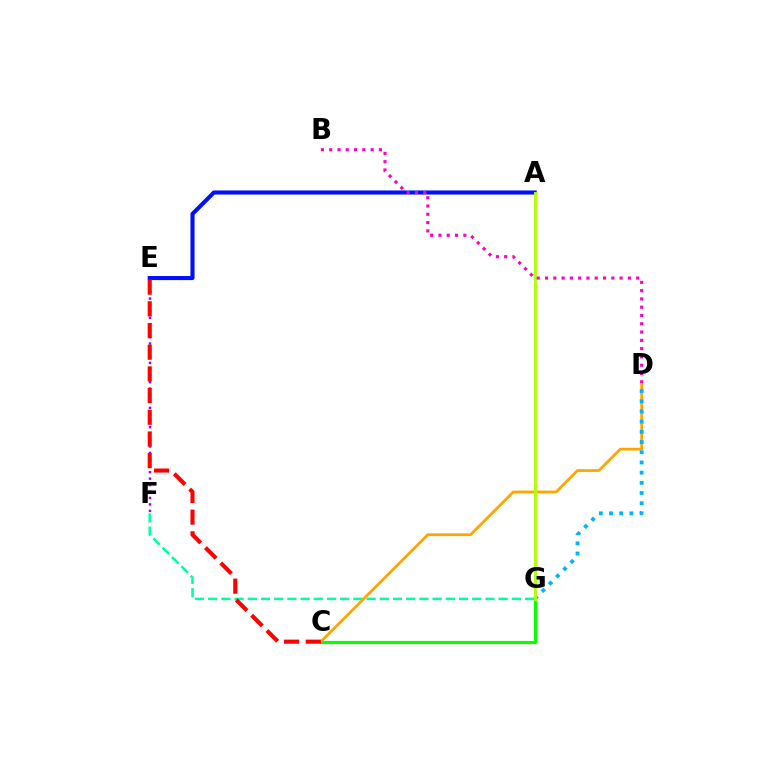{('E', 'F'): [{'color': '#9b00ff', 'line_style': 'dotted', 'thickness': 1.75}], ('A', 'E'): [{'color': '#0010ff', 'line_style': 'solid', 'thickness': 2.93}], ('C', 'G'): [{'color': '#08ff00', 'line_style': 'solid', 'thickness': 2.29}], ('F', 'G'): [{'color': '#00ff9d', 'line_style': 'dashed', 'thickness': 1.79}], ('C', 'D'): [{'color': '#ffa500', 'line_style': 'solid', 'thickness': 1.99}], ('D', 'G'): [{'color': '#00b5ff', 'line_style': 'dotted', 'thickness': 2.77}], ('A', 'G'): [{'color': '#b3ff00', 'line_style': 'solid', 'thickness': 2.08}], ('B', 'D'): [{'color': '#ff00bd', 'line_style': 'dotted', 'thickness': 2.25}], ('C', 'E'): [{'color': '#ff0000', 'line_style': 'dashed', 'thickness': 2.95}]}